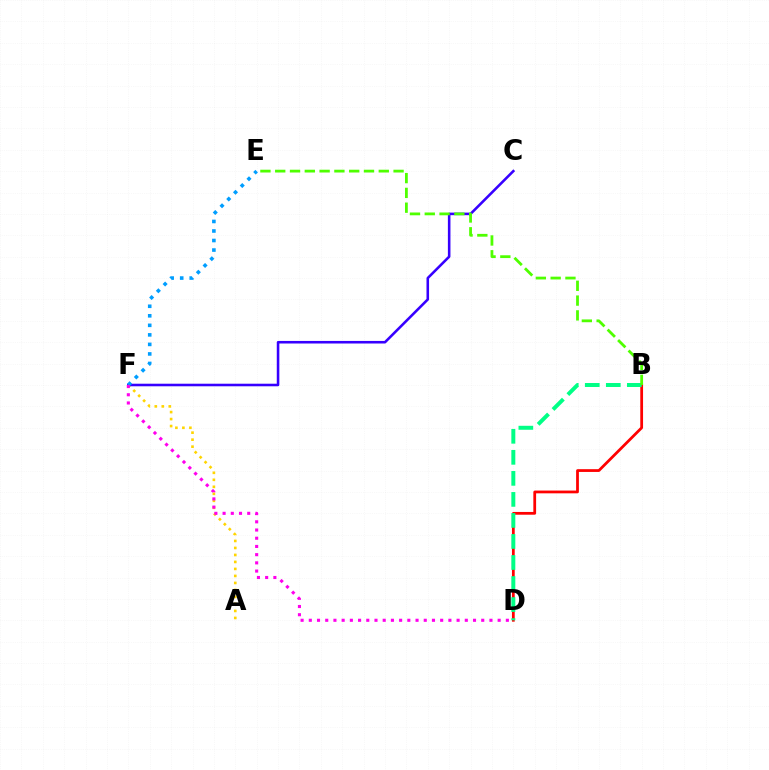{('A', 'F'): [{'color': '#ffd500', 'line_style': 'dotted', 'thickness': 1.9}], ('C', 'F'): [{'color': '#3700ff', 'line_style': 'solid', 'thickness': 1.85}], ('B', 'D'): [{'color': '#ff0000', 'line_style': 'solid', 'thickness': 1.99}, {'color': '#00ff86', 'line_style': 'dashed', 'thickness': 2.86}], ('B', 'E'): [{'color': '#4fff00', 'line_style': 'dashed', 'thickness': 2.01}], ('E', 'F'): [{'color': '#009eff', 'line_style': 'dotted', 'thickness': 2.59}], ('D', 'F'): [{'color': '#ff00ed', 'line_style': 'dotted', 'thickness': 2.23}]}